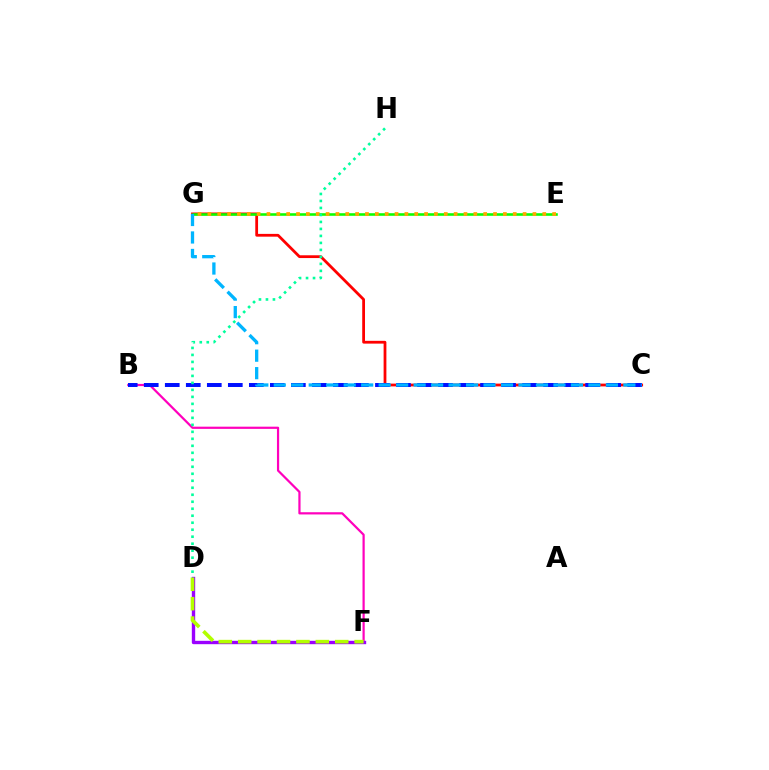{('C', 'G'): [{'color': '#ff0000', 'line_style': 'solid', 'thickness': 2.0}, {'color': '#00b5ff', 'line_style': 'dashed', 'thickness': 2.37}], ('B', 'F'): [{'color': '#ff00bd', 'line_style': 'solid', 'thickness': 1.59}], ('E', 'G'): [{'color': '#08ff00', 'line_style': 'solid', 'thickness': 1.86}, {'color': '#ffa500', 'line_style': 'dotted', 'thickness': 2.68}], ('D', 'F'): [{'color': '#9b00ff', 'line_style': 'solid', 'thickness': 2.42}, {'color': '#b3ff00', 'line_style': 'dashed', 'thickness': 2.64}], ('B', 'C'): [{'color': '#0010ff', 'line_style': 'dashed', 'thickness': 2.86}], ('D', 'H'): [{'color': '#00ff9d', 'line_style': 'dotted', 'thickness': 1.9}]}